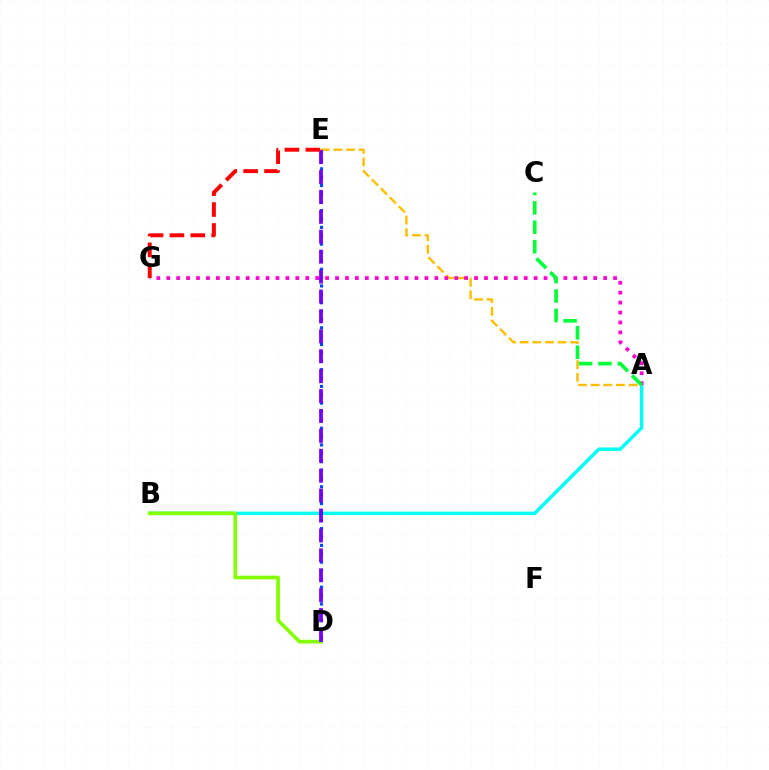{('A', 'B'): [{'color': '#00fff6', 'line_style': 'solid', 'thickness': 2.47}], ('A', 'E'): [{'color': '#ffbd00', 'line_style': 'dashed', 'thickness': 1.72}], ('B', 'D'): [{'color': '#84ff00', 'line_style': 'solid', 'thickness': 2.66}], ('D', 'E'): [{'color': '#004bff', 'line_style': 'dotted', 'thickness': 2.27}, {'color': '#7200ff', 'line_style': 'dashed', 'thickness': 2.71}], ('A', 'G'): [{'color': '#ff00cf', 'line_style': 'dotted', 'thickness': 2.7}], ('A', 'C'): [{'color': '#00ff39', 'line_style': 'dashed', 'thickness': 2.64}], ('E', 'G'): [{'color': '#ff0000', 'line_style': 'dashed', 'thickness': 2.84}]}